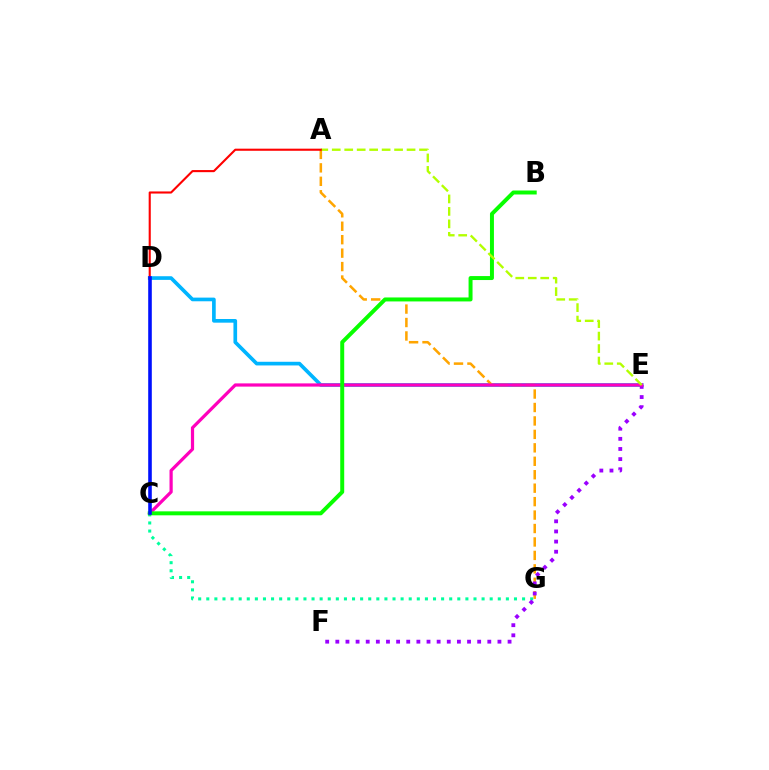{('D', 'E'): [{'color': '#00b5ff', 'line_style': 'solid', 'thickness': 2.64}], ('A', 'G'): [{'color': '#ffa500', 'line_style': 'dashed', 'thickness': 1.83}], ('C', 'G'): [{'color': '#00ff9d', 'line_style': 'dotted', 'thickness': 2.2}], ('E', 'F'): [{'color': '#9b00ff', 'line_style': 'dotted', 'thickness': 2.75}], ('C', 'E'): [{'color': '#ff00bd', 'line_style': 'solid', 'thickness': 2.32}], ('B', 'C'): [{'color': '#08ff00', 'line_style': 'solid', 'thickness': 2.86}], ('A', 'E'): [{'color': '#b3ff00', 'line_style': 'dashed', 'thickness': 1.69}], ('A', 'D'): [{'color': '#ff0000', 'line_style': 'solid', 'thickness': 1.52}], ('C', 'D'): [{'color': '#0010ff', 'line_style': 'solid', 'thickness': 2.59}]}